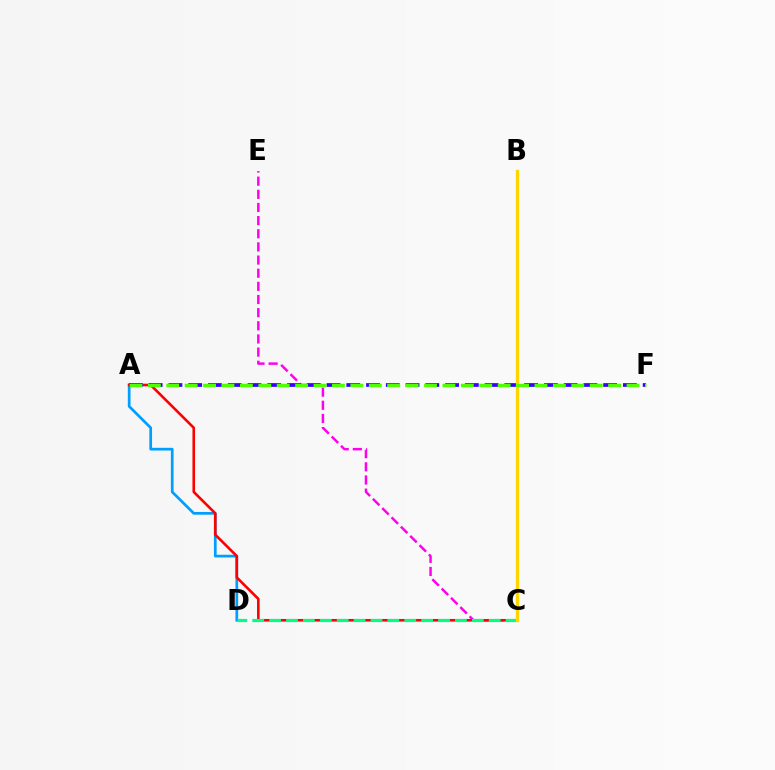{('A', 'D'): [{'color': '#009eff', 'line_style': 'solid', 'thickness': 1.95}], ('C', 'E'): [{'color': '#ff00ed', 'line_style': 'dashed', 'thickness': 1.79}], ('A', 'C'): [{'color': '#ff0000', 'line_style': 'solid', 'thickness': 1.88}], ('C', 'D'): [{'color': '#00ff86', 'line_style': 'dashed', 'thickness': 2.29}], ('A', 'F'): [{'color': '#3700ff', 'line_style': 'dashed', 'thickness': 2.68}, {'color': '#4fff00', 'line_style': 'dashed', 'thickness': 2.5}], ('B', 'C'): [{'color': '#ffd500', 'line_style': 'solid', 'thickness': 2.37}]}